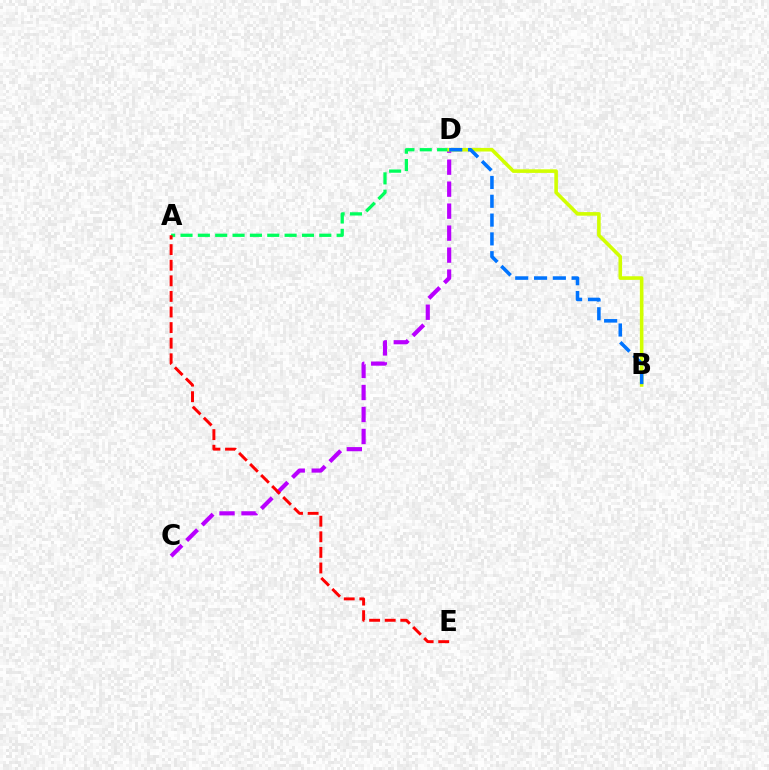{('C', 'D'): [{'color': '#b900ff', 'line_style': 'dashed', 'thickness': 2.99}], ('A', 'D'): [{'color': '#00ff5c', 'line_style': 'dashed', 'thickness': 2.36}], ('A', 'E'): [{'color': '#ff0000', 'line_style': 'dashed', 'thickness': 2.12}], ('B', 'D'): [{'color': '#d1ff00', 'line_style': 'solid', 'thickness': 2.58}, {'color': '#0074ff', 'line_style': 'dashed', 'thickness': 2.56}]}